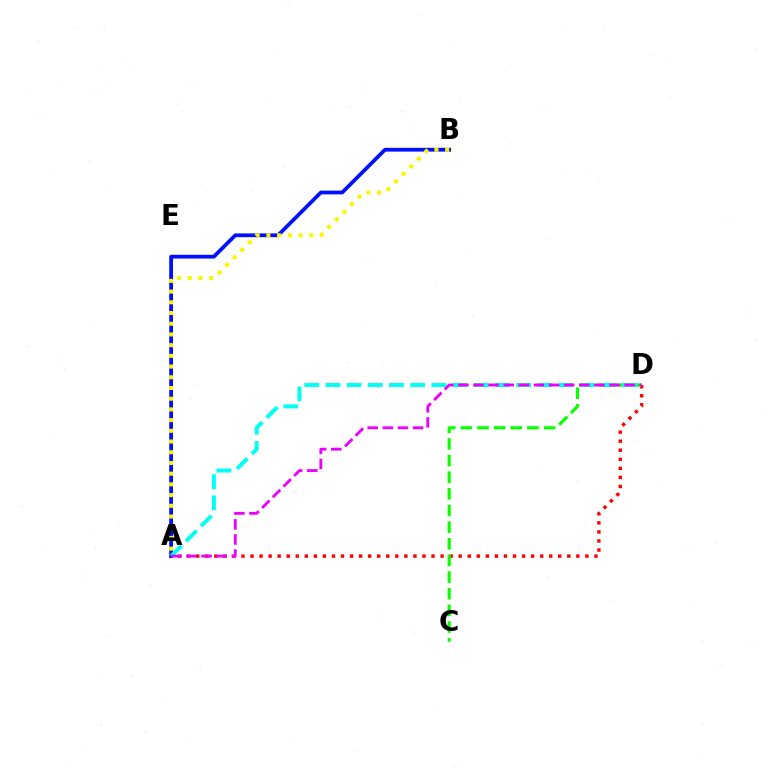{('A', 'D'): [{'color': '#ff0000', 'line_style': 'dotted', 'thickness': 2.46}, {'color': '#00fff6', 'line_style': 'dashed', 'thickness': 2.88}, {'color': '#ee00ff', 'line_style': 'dashed', 'thickness': 2.05}], ('A', 'B'): [{'color': '#0010ff', 'line_style': 'solid', 'thickness': 2.72}, {'color': '#fcf500', 'line_style': 'dotted', 'thickness': 2.91}], ('C', 'D'): [{'color': '#08ff00', 'line_style': 'dashed', 'thickness': 2.26}]}